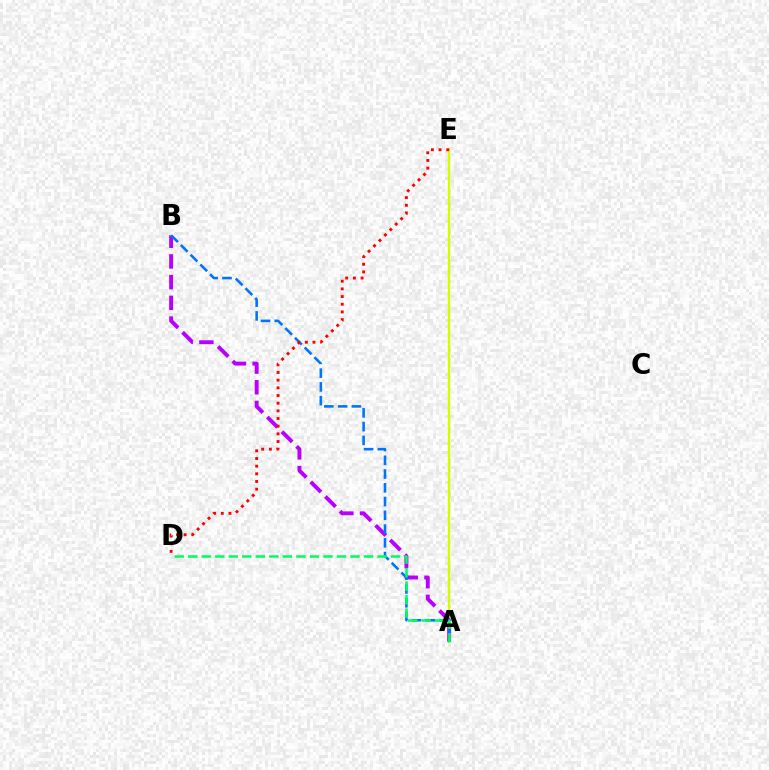{('A', 'E'): [{'color': '#d1ff00', 'line_style': 'solid', 'thickness': 1.74}], ('A', 'B'): [{'color': '#b900ff', 'line_style': 'dashed', 'thickness': 2.81}, {'color': '#0074ff', 'line_style': 'dashed', 'thickness': 1.87}], ('A', 'D'): [{'color': '#00ff5c', 'line_style': 'dashed', 'thickness': 1.84}], ('D', 'E'): [{'color': '#ff0000', 'line_style': 'dotted', 'thickness': 2.08}]}